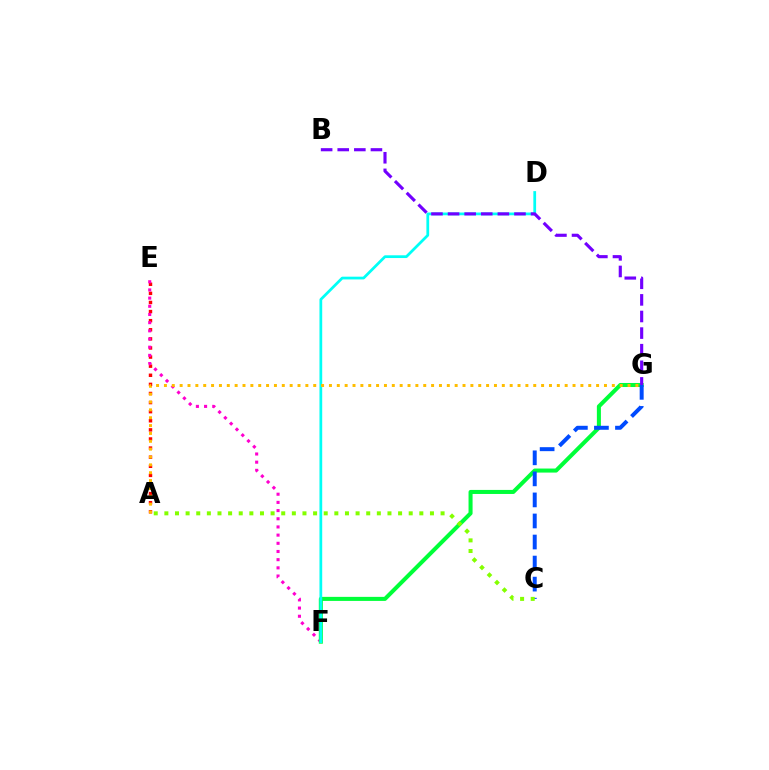{('A', 'E'): [{'color': '#ff0000', 'line_style': 'dotted', 'thickness': 2.47}], ('E', 'F'): [{'color': '#ff00cf', 'line_style': 'dotted', 'thickness': 2.22}], ('F', 'G'): [{'color': '#00ff39', 'line_style': 'solid', 'thickness': 2.91}], ('D', 'F'): [{'color': '#00fff6', 'line_style': 'solid', 'thickness': 1.98}], ('C', 'G'): [{'color': '#004bff', 'line_style': 'dashed', 'thickness': 2.86}], ('A', 'C'): [{'color': '#84ff00', 'line_style': 'dotted', 'thickness': 2.89}], ('A', 'G'): [{'color': '#ffbd00', 'line_style': 'dotted', 'thickness': 2.13}], ('B', 'G'): [{'color': '#7200ff', 'line_style': 'dashed', 'thickness': 2.26}]}